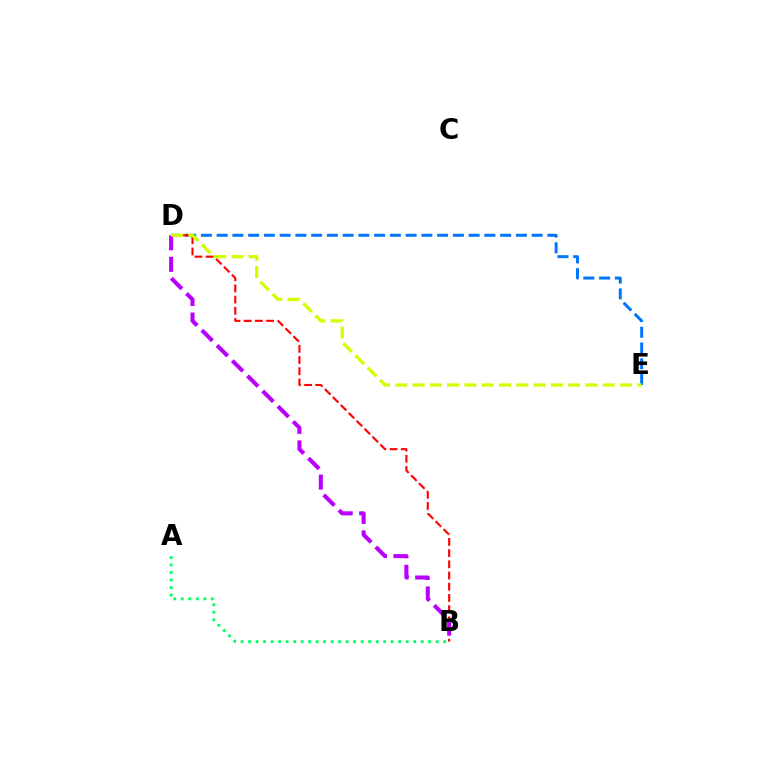{('D', 'E'): [{'color': '#0074ff', 'line_style': 'dashed', 'thickness': 2.14}, {'color': '#d1ff00', 'line_style': 'dashed', 'thickness': 2.35}], ('B', 'D'): [{'color': '#ff0000', 'line_style': 'dashed', 'thickness': 1.52}, {'color': '#b900ff', 'line_style': 'dashed', 'thickness': 2.92}], ('A', 'B'): [{'color': '#00ff5c', 'line_style': 'dotted', 'thickness': 2.04}]}